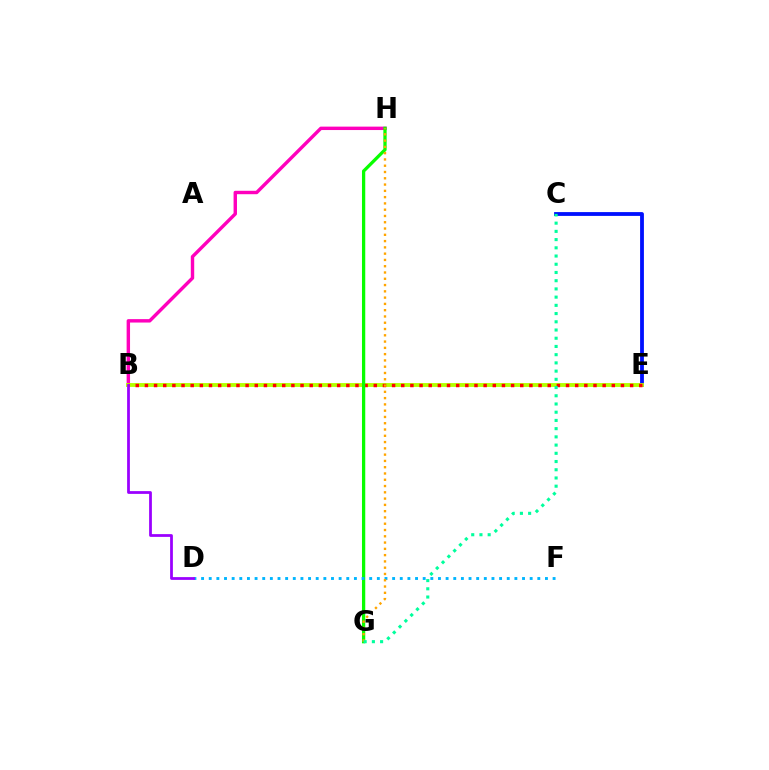{('B', 'H'): [{'color': '#ff00bd', 'line_style': 'solid', 'thickness': 2.46}], ('C', 'E'): [{'color': '#0010ff', 'line_style': 'solid', 'thickness': 2.74}], ('B', 'E'): [{'color': '#b3ff00', 'line_style': 'solid', 'thickness': 2.78}, {'color': '#ff0000', 'line_style': 'dotted', 'thickness': 2.49}], ('G', 'H'): [{'color': '#08ff00', 'line_style': 'solid', 'thickness': 2.36}, {'color': '#ffa500', 'line_style': 'dotted', 'thickness': 1.71}], ('D', 'F'): [{'color': '#00b5ff', 'line_style': 'dotted', 'thickness': 2.08}], ('B', 'D'): [{'color': '#9b00ff', 'line_style': 'solid', 'thickness': 1.99}], ('C', 'G'): [{'color': '#00ff9d', 'line_style': 'dotted', 'thickness': 2.23}]}